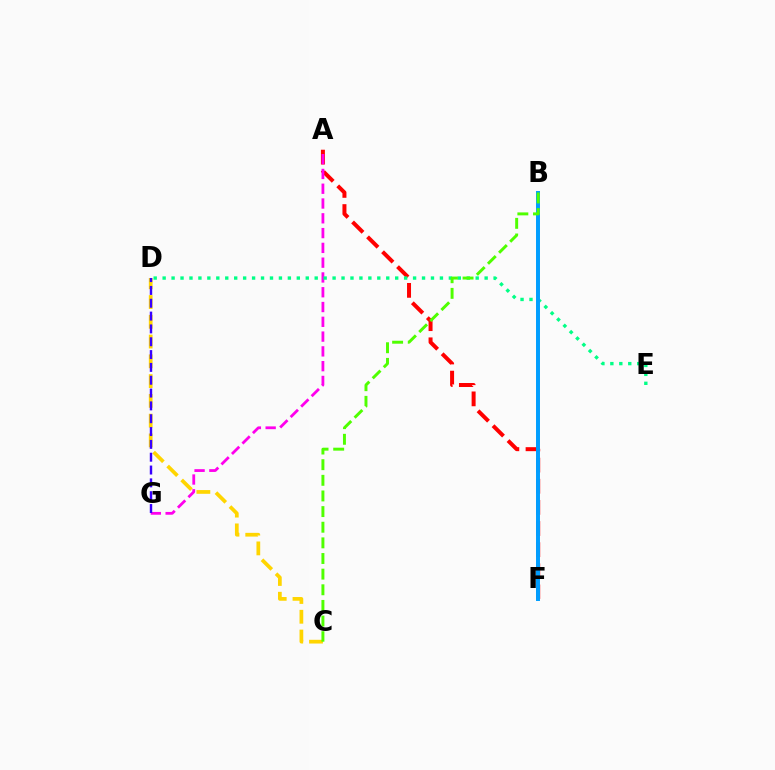{('A', 'F'): [{'color': '#ff0000', 'line_style': 'dashed', 'thickness': 2.87}], ('A', 'G'): [{'color': '#ff00ed', 'line_style': 'dashed', 'thickness': 2.01}], ('D', 'E'): [{'color': '#00ff86', 'line_style': 'dotted', 'thickness': 2.43}], ('C', 'D'): [{'color': '#ffd500', 'line_style': 'dashed', 'thickness': 2.69}], ('D', 'G'): [{'color': '#3700ff', 'line_style': 'dashed', 'thickness': 1.74}], ('B', 'F'): [{'color': '#009eff', 'line_style': 'solid', 'thickness': 2.85}], ('B', 'C'): [{'color': '#4fff00', 'line_style': 'dashed', 'thickness': 2.12}]}